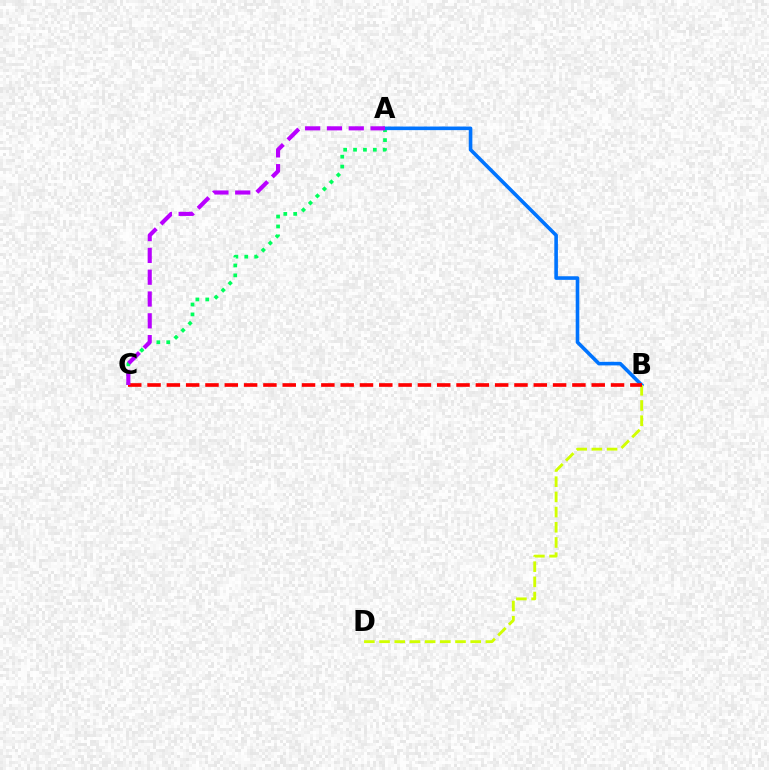{('A', 'C'): [{'color': '#00ff5c', 'line_style': 'dotted', 'thickness': 2.69}, {'color': '#b900ff', 'line_style': 'dashed', 'thickness': 2.96}], ('A', 'B'): [{'color': '#0074ff', 'line_style': 'solid', 'thickness': 2.59}], ('B', 'D'): [{'color': '#d1ff00', 'line_style': 'dashed', 'thickness': 2.06}], ('B', 'C'): [{'color': '#ff0000', 'line_style': 'dashed', 'thickness': 2.62}]}